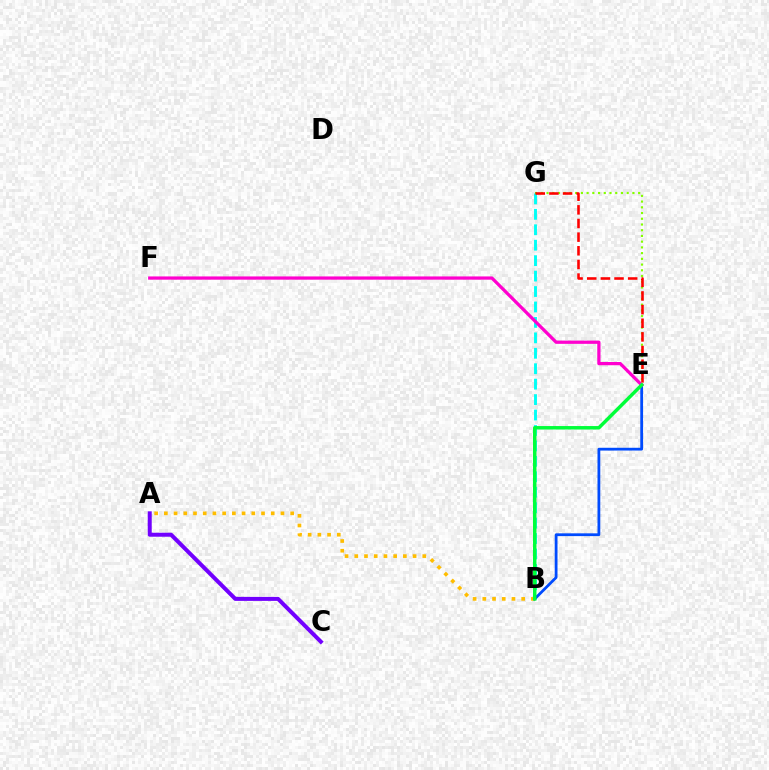{('B', 'G'): [{'color': '#00fff6', 'line_style': 'dashed', 'thickness': 2.1}], ('A', 'B'): [{'color': '#ffbd00', 'line_style': 'dotted', 'thickness': 2.64}], ('B', 'E'): [{'color': '#004bff', 'line_style': 'solid', 'thickness': 2.0}, {'color': '#00ff39', 'line_style': 'solid', 'thickness': 2.49}], ('E', 'G'): [{'color': '#84ff00', 'line_style': 'dotted', 'thickness': 1.56}, {'color': '#ff0000', 'line_style': 'dashed', 'thickness': 1.85}], ('E', 'F'): [{'color': '#ff00cf', 'line_style': 'solid', 'thickness': 2.33}], ('A', 'C'): [{'color': '#7200ff', 'line_style': 'solid', 'thickness': 2.88}]}